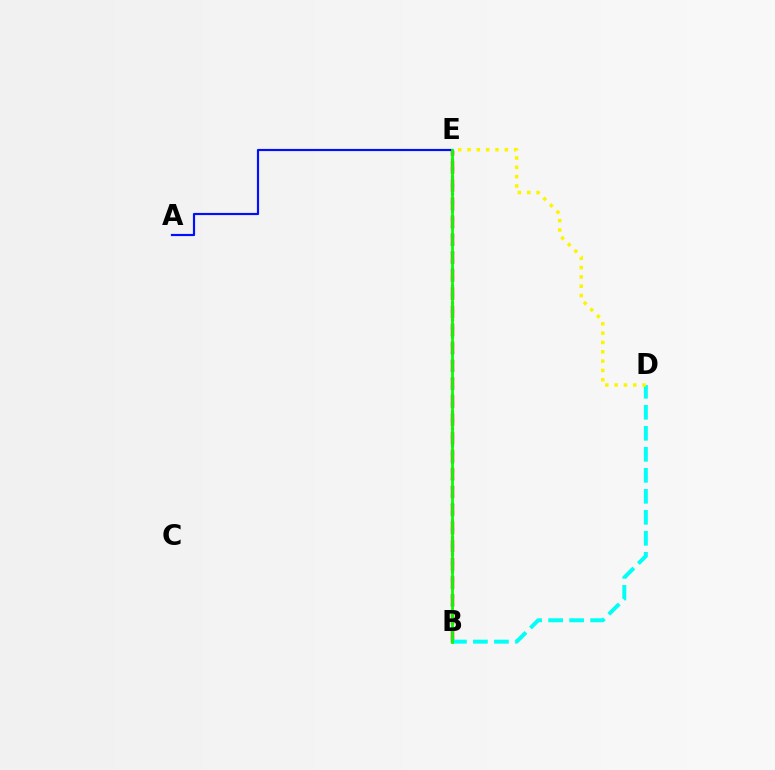{('B', 'E'): [{'color': '#ff0000', 'line_style': 'dashed', 'thickness': 2.45}, {'color': '#ee00ff', 'line_style': 'dotted', 'thickness': 2.28}, {'color': '#08ff00', 'line_style': 'solid', 'thickness': 2.02}], ('B', 'D'): [{'color': '#00fff6', 'line_style': 'dashed', 'thickness': 2.85}], ('D', 'E'): [{'color': '#fcf500', 'line_style': 'dotted', 'thickness': 2.53}], ('A', 'E'): [{'color': '#0010ff', 'line_style': 'solid', 'thickness': 1.57}]}